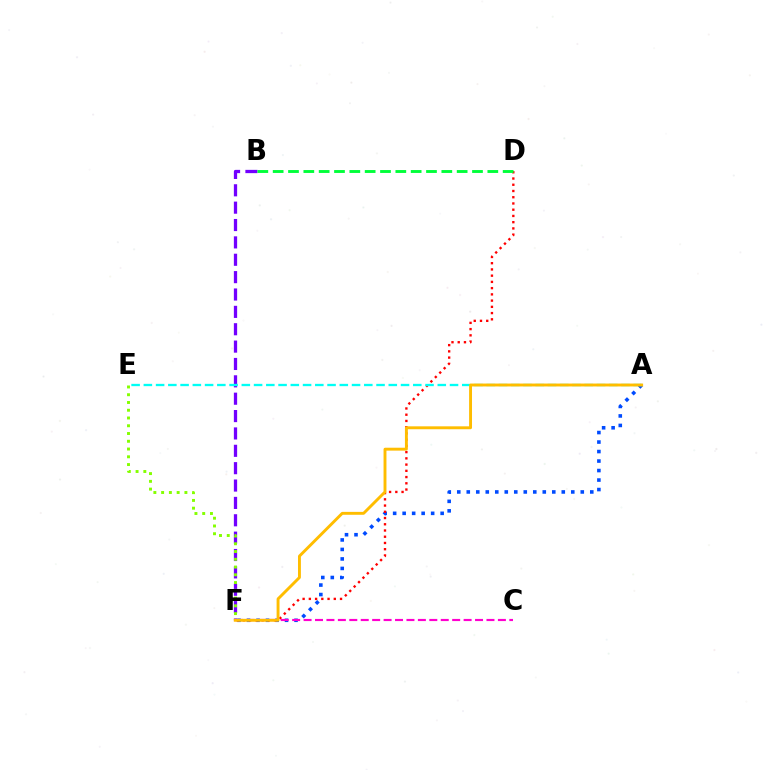{('A', 'F'): [{'color': '#004bff', 'line_style': 'dotted', 'thickness': 2.58}, {'color': '#ffbd00', 'line_style': 'solid', 'thickness': 2.09}], ('C', 'F'): [{'color': '#ff00cf', 'line_style': 'dashed', 'thickness': 1.55}], ('B', 'F'): [{'color': '#7200ff', 'line_style': 'dashed', 'thickness': 2.36}], ('D', 'F'): [{'color': '#ff0000', 'line_style': 'dotted', 'thickness': 1.69}], ('A', 'E'): [{'color': '#00fff6', 'line_style': 'dashed', 'thickness': 1.66}], ('E', 'F'): [{'color': '#84ff00', 'line_style': 'dotted', 'thickness': 2.11}], ('B', 'D'): [{'color': '#00ff39', 'line_style': 'dashed', 'thickness': 2.08}]}